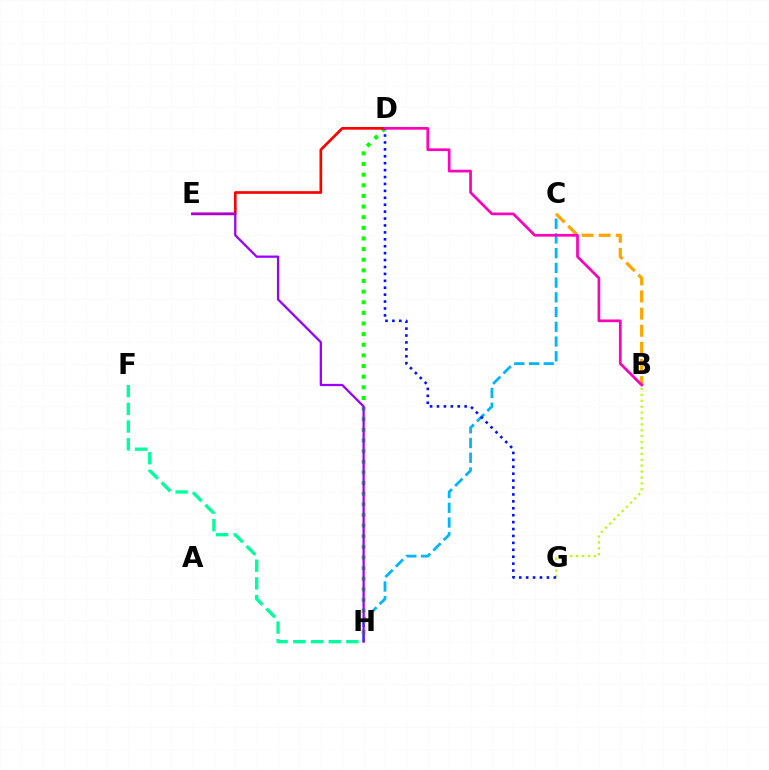{('C', 'H'): [{'color': '#00b5ff', 'line_style': 'dashed', 'thickness': 2.0}], ('D', 'H'): [{'color': '#08ff00', 'line_style': 'dotted', 'thickness': 2.89}], ('B', 'C'): [{'color': '#ffa500', 'line_style': 'dashed', 'thickness': 2.33}], ('B', 'G'): [{'color': '#b3ff00', 'line_style': 'dotted', 'thickness': 1.6}], ('F', 'H'): [{'color': '#00ff9d', 'line_style': 'dashed', 'thickness': 2.4}], ('D', 'E'): [{'color': '#ff0000', 'line_style': 'solid', 'thickness': 1.93}], ('E', 'H'): [{'color': '#9b00ff', 'line_style': 'solid', 'thickness': 1.63}], ('D', 'G'): [{'color': '#0010ff', 'line_style': 'dotted', 'thickness': 1.88}], ('B', 'D'): [{'color': '#ff00bd', 'line_style': 'solid', 'thickness': 1.95}]}